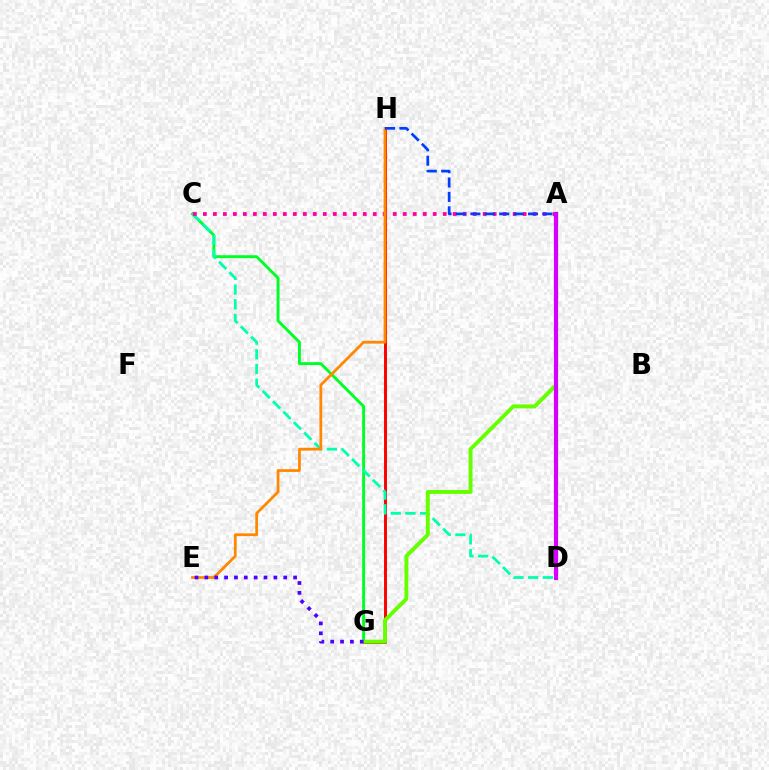{('G', 'H'): [{'color': '#ff0000', 'line_style': 'solid', 'thickness': 2.12}], ('C', 'G'): [{'color': '#00ff27', 'line_style': 'solid', 'thickness': 2.09}], ('A', 'D'): [{'color': '#00c7ff', 'line_style': 'dashed', 'thickness': 2.63}, {'color': '#eeff00', 'line_style': 'solid', 'thickness': 1.67}, {'color': '#d600ff', 'line_style': 'solid', 'thickness': 3.0}], ('C', 'D'): [{'color': '#00ffaf', 'line_style': 'dashed', 'thickness': 2.0}], ('A', 'C'): [{'color': '#ff00a0', 'line_style': 'dotted', 'thickness': 2.71}], ('E', 'H'): [{'color': '#ff8800', 'line_style': 'solid', 'thickness': 1.99}], ('A', 'G'): [{'color': '#66ff00', 'line_style': 'solid', 'thickness': 2.82}], ('E', 'G'): [{'color': '#4f00ff', 'line_style': 'dotted', 'thickness': 2.68}], ('A', 'H'): [{'color': '#003fff', 'line_style': 'dashed', 'thickness': 1.96}]}